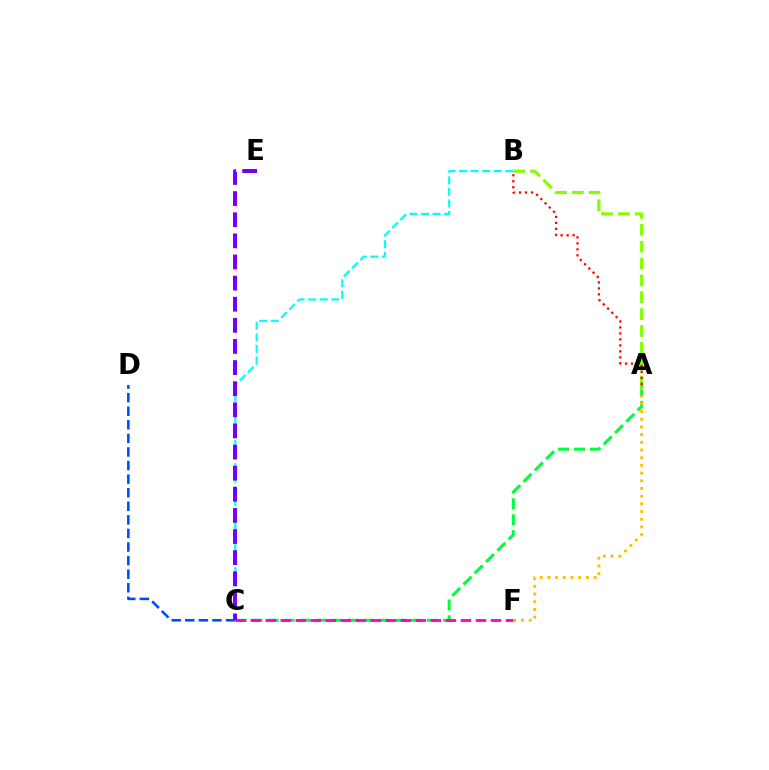{('A', 'C'): [{'color': '#00ff39', 'line_style': 'dashed', 'thickness': 2.17}], ('B', 'C'): [{'color': '#00fff6', 'line_style': 'dashed', 'thickness': 1.57}], ('A', 'B'): [{'color': '#84ff00', 'line_style': 'dashed', 'thickness': 2.29}, {'color': '#ff0000', 'line_style': 'dotted', 'thickness': 1.63}], ('C', 'F'): [{'color': '#ff00cf', 'line_style': 'dashed', 'thickness': 2.04}], ('A', 'F'): [{'color': '#ffbd00', 'line_style': 'dotted', 'thickness': 2.09}], ('C', 'E'): [{'color': '#7200ff', 'line_style': 'dashed', 'thickness': 2.87}], ('C', 'D'): [{'color': '#004bff', 'line_style': 'dashed', 'thickness': 1.84}]}